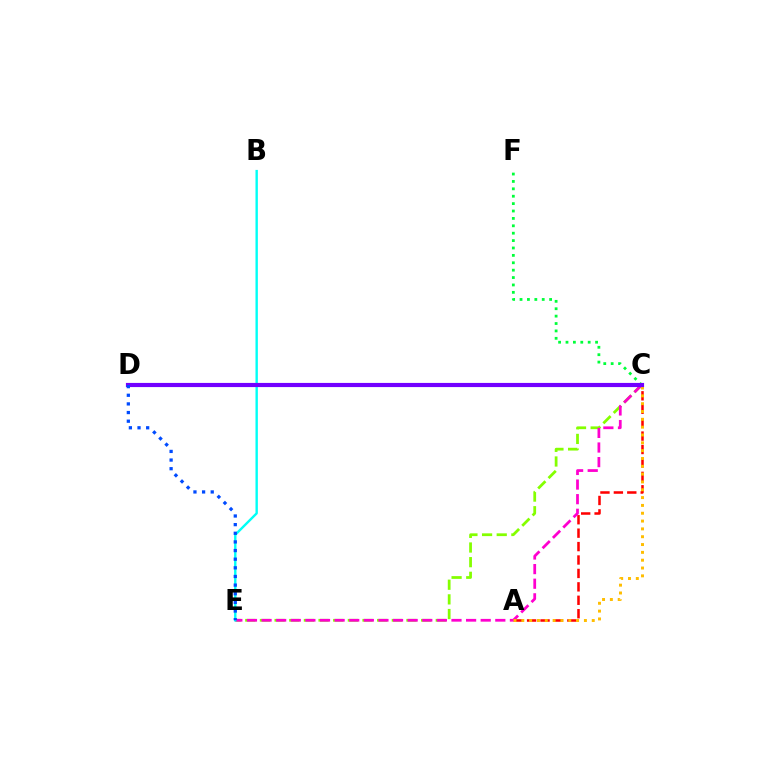{('C', 'E'): [{'color': '#84ff00', 'line_style': 'dashed', 'thickness': 1.99}, {'color': '#ff00cf', 'line_style': 'dashed', 'thickness': 1.98}], ('A', 'C'): [{'color': '#ff0000', 'line_style': 'dashed', 'thickness': 1.82}, {'color': '#ffbd00', 'line_style': 'dotted', 'thickness': 2.13}], ('B', 'E'): [{'color': '#00fff6', 'line_style': 'solid', 'thickness': 1.72}], ('C', 'F'): [{'color': '#00ff39', 'line_style': 'dotted', 'thickness': 2.01}], ('C', 'D'): [{'color': '#7200ff', 'line_style': 'solid', 'thickness': 2.99}], ('D', 'E'): [{'color': '#004bff', 'line_style': 'dotted', 'thickness': 2.35}]}